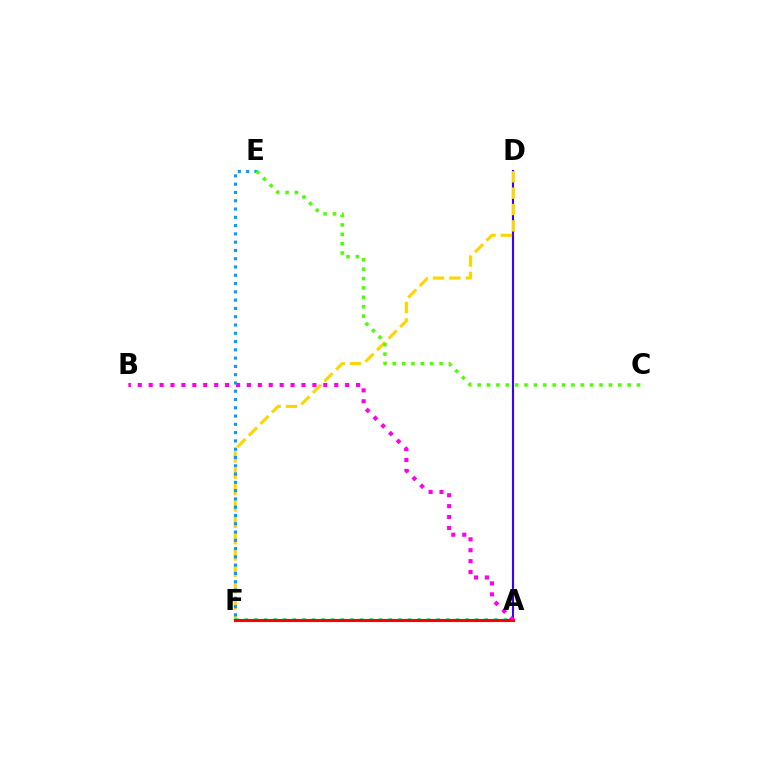{('A', 'D'): [{'color': '#3700ff', 'line_style': 'solid', 'thickness': 1.52}], ('A', 'B'): [{'color': '#ff00ed', 'line_style': 'dotted', 'thickness': 2.97}], ('D', 'F'): [{'color': '#ffd500', 'line_style': 'dashed', 'thickness': 2.22}], ('A', 'F'): [{'color': '#00ff86', 'line_style': 'dotted', 'thickness': 2.61}, {'color': '#ff0000', 'line_style': 'solid', 'thickness': 2.24}], ('E', 'F'): [{'color': '#009eff', 'line_style': 'dotted', 'thickness': 2.25}], ('C', 'E'): [{'color': '#4fff00', 'line_style': 'dotted', 'thickness': 2.55}]}